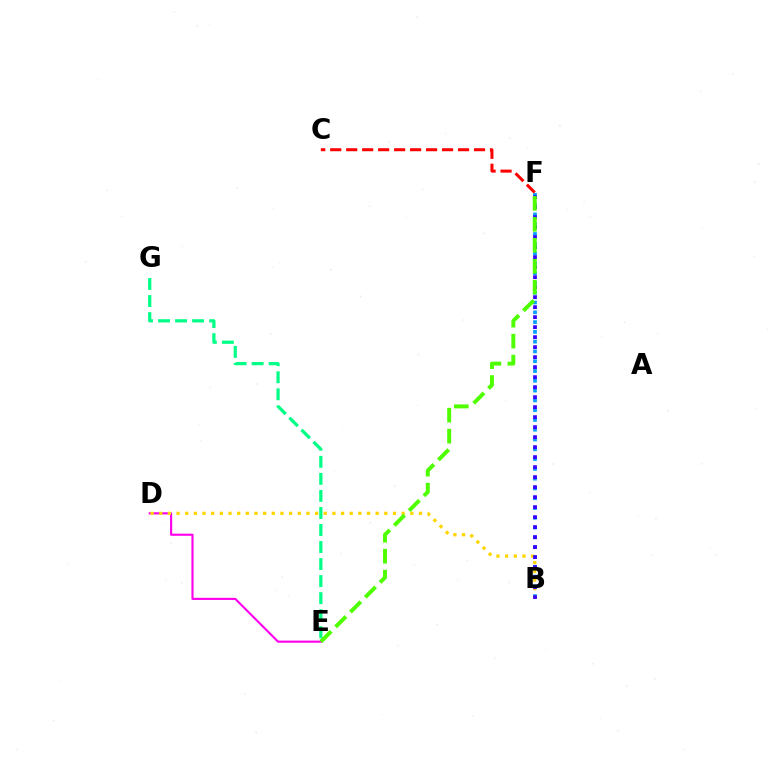{('D', 'E'): [{'color': '#ff00ed', 'line_style': 'solid', 'thickness': 1.54}], ('B', 'F'): [{'color': '#009eff', 'line_style': 'dotted', 'thickness': 2.66}, {'color': '#3700ff', 'line_style': 'dotted', 'thickness': 2.72}], ('E', 'G'): [{'color': '#00ff86', 'line_style': 'dashed', 'thickness': 2.32}], ('B', 'D'): [{'color': '#ffd500', 'line_style': 'dotted', 'thickness': 2.35}], ('C', 'F'): [{'color': '#ff0000', 'line_style': 'dashed', 'thickness': 2.17}], ('E', 'F'): [{'color': '#4fff00', 'line_style': 'dashed', 'thickness': 2.85}]}